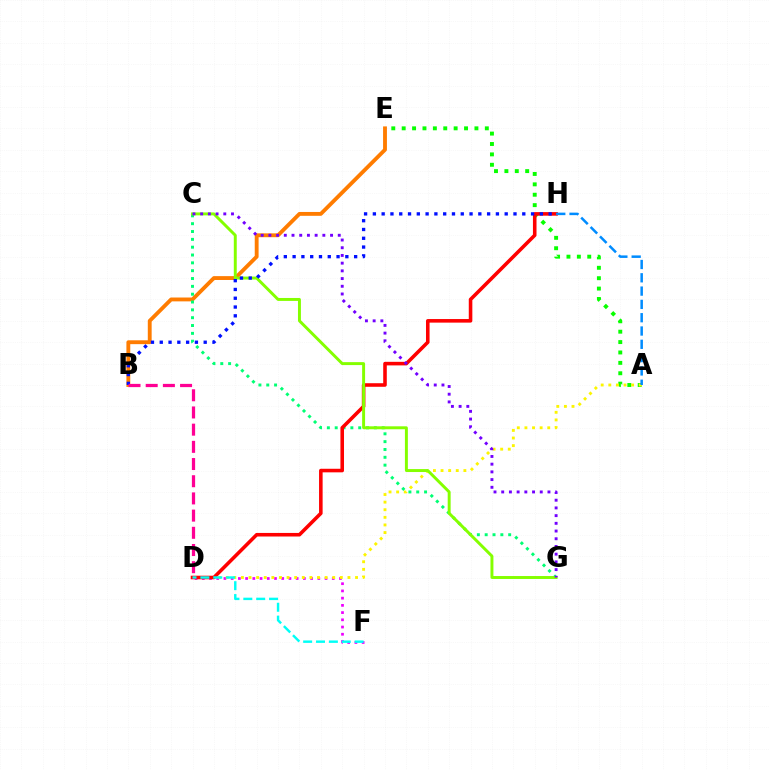{('B', 'E'): [{'color': '#ff7c00', 'line_style': 'solid', 'thickness': 2.78}], ('A', 'E'): [{'color': '#08ff00', 'line_style': 'dotted', 'thickness': 2.82}], ('D', 'F'): [{'color': '#ee00ff', 'line_style': 'dotted', 'thickness': 1.96}, {'color': '#00fff6', 'line_style': 'dashed', 'thickness': 1.75}], ('A', 'D'): [{'color': '#fcf500', 'line_style': 'dotted', 'thickness': 2.07}], ('C', 'G'): [{'color': '#00ff74', 'line_style': 'dotted', 'thickness': 2.13}, {'color': '#84ff00', 'line_style': 'solid', 'thickness': 2.12}, {'color': '#7200ff', 'line_style': 'dotted', 'thickness': 2.09}], ('D', 'H'): [{'color': '#ff0000', 'line_style': 'solid', 'thickness': 2.57}], ('A', 'H'): [{'color': '#008cff', 'line_style': 'dashed', 'thickness': 1.81}], ('B', 'H'): [{'color': '#0010ff', 'line_style': 'dotted', 'thickness': 2.39}], ('B', 'D'): [{'color': '#ff0094', 'line_style': 'dashed', 'thickness': 2.34}]}